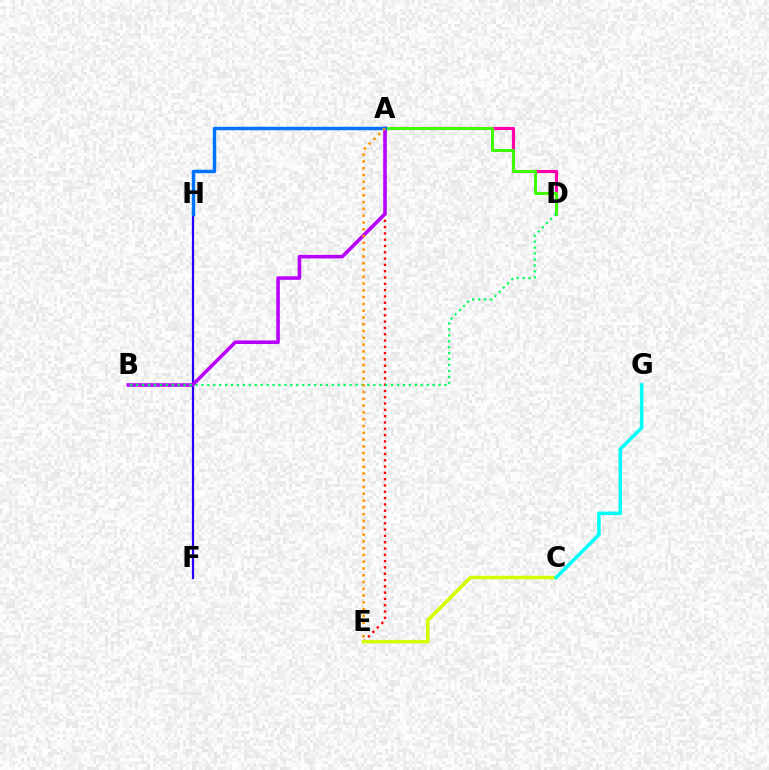{('A', 'E'): [{'color': '#ff0000', 'line_style': 'dotted', 'thickness': 1.71}, {'color': '#ff9400', 'line_style': 'dotted', 'thickness': 1.84}], ('A', 'D'): [{'color': '#ff00ac', 'line_style': 'solid', 'thickness': 2.25}, {'color': '#3dff00', 'line_style': 'solid', 'thickness': 2.14}], ('F', 'H'): [{'color': '#2500ff', 'line_style': 'solid', 'thickness': 1.6}], ('C', 'E'): [{'color': '#d1ff00', 'line_style': 'solid', 'thickness': 2.51}], ('A', 'B'): [{'color': '#b900ff', 'line_style': 'solid', 'thickness': 2.56}], ('A', 'H'): [{'color': '#0074ff', 'line_style': 'solid', 'thickness': 2.47}], ('B', 'D'): [{'color': '#00ff5c', 'line_style': 'dotted', 'thickness': 1.61}], ('C', 'G'): [{'color': '#00fff6', 'line_style': 'solid', 'thickness': 2.54}]}